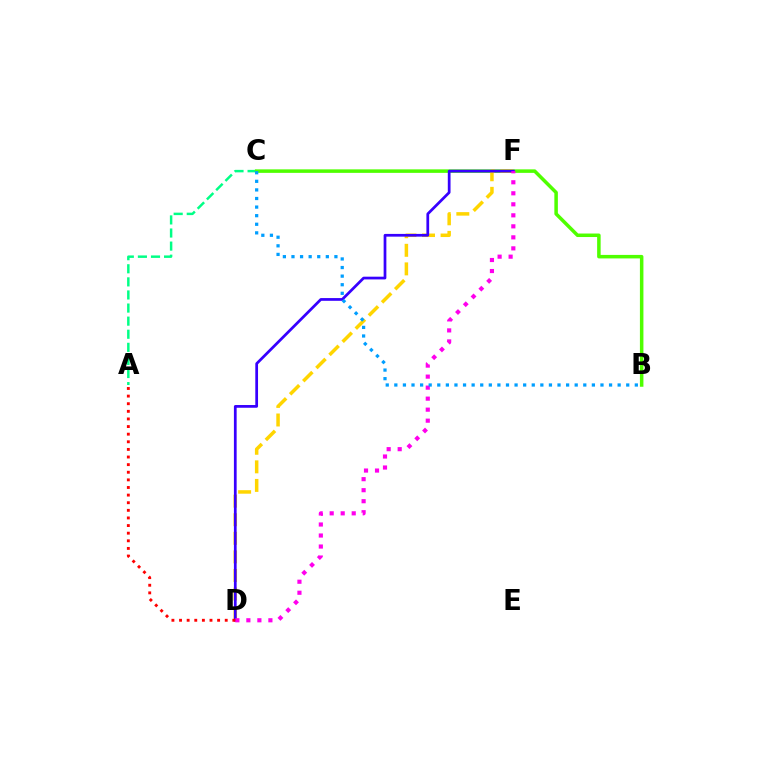{('A', 'C'): [{'color': '#00ff86', 'line_style': 'dashed', 'thickness': 1.78}], ('B', 'C'): [{'color': '#4fff00', 'line_style': 'solid', 'thickness': 2.53}, {'color': '#009eff', 'line_style': 'dotted', 'thickness': 2.33}], ('D', 'F'): [{'color': '#ffd500', 'line_style': 'dashed', 'thickness': 2.52}, {'color': '#3700ff', 'line_style': 'solid', 'thickness': 1.97}, {'color': '#ff00ed', 'line_style': 'dotted', 'thickness': 2.99}], ('A', 'D'): [{'color': '#ff0000', 'line_style': 'dotted', 'thickness': 2.07}]}